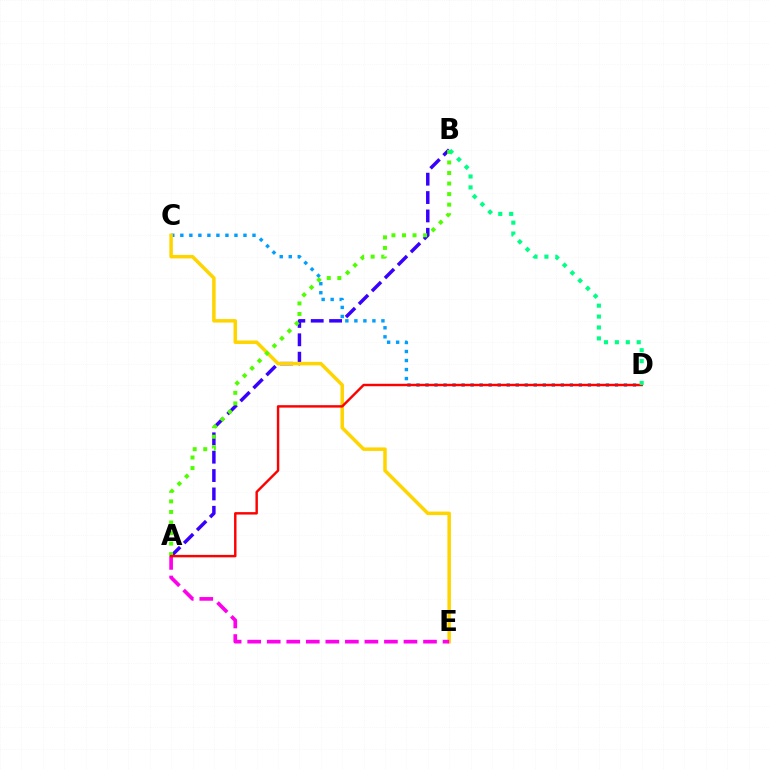{('A', 'B'): [{'color': '#3700ff', 'line_style': 'dashed', 'thickness': 2.5}, {'color': '#4fff00', 'line_style': 'dotted', 'thickness': 2.87}], ('C', 'D'): [{'color': '#009eff', 'line_style': 'dotted', 'thickness': 2.45}], ('C', 'E'): [{'color': '#ffd500', 'line_style': 'solid', 'thickness': 2.52}], ('A', 'E'): [{'color': '#ff00ed', 'line_style': 'dashed', 'thickness': 2.65}], ('A', 'D'): [{'color': '#ff0000', 'line_style': 'solid', 'thickness': 1.75}], ('B', 'D'): [{'color': '#00ff86', 'line_style': 'dotted', 'thickness': 2.97}]}